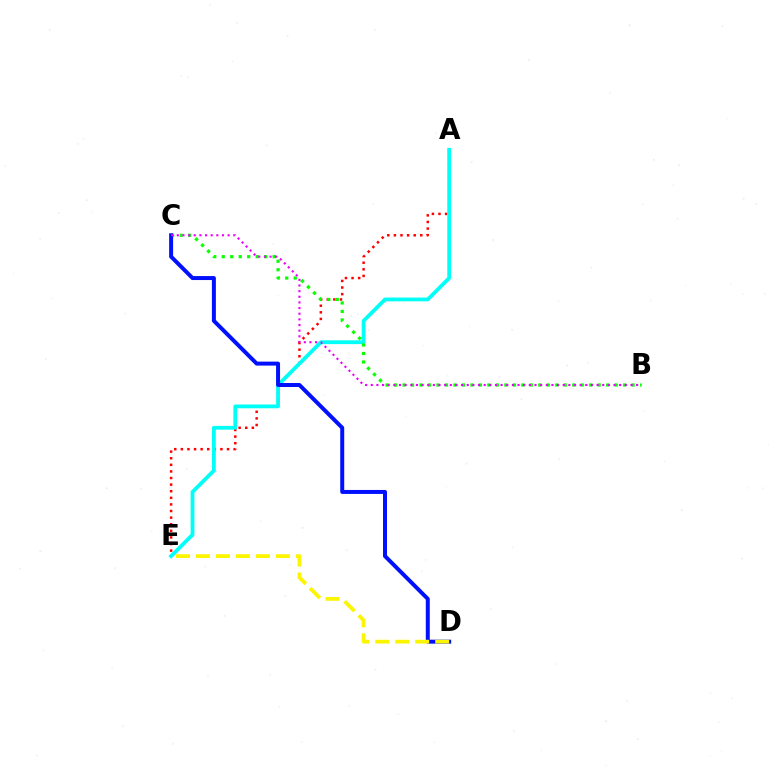{('A', 'E'): [{'color': '#ff0000', 'line_style': 'dotted', 'thickness': 1.79}, {'color': '#00fff6', 'line_style': 'solid', 'thickness': 2.72}], ('B', 'C'): [{'color': '#08ff00', 'line_style': 'dotted', 'thickness': 2.31}, {'color': '#ee00ff', 'line_style': 'dotted', 'thickness': 1.53}], ('C', 'D'): [{'color': '#0010ff', 'line_style': 'solid', 'thickness': 2.86}], ('D', 'E'): [{'color': '#fcf500', 'line_style': 'dashed', 'thickness': 2.71}]}